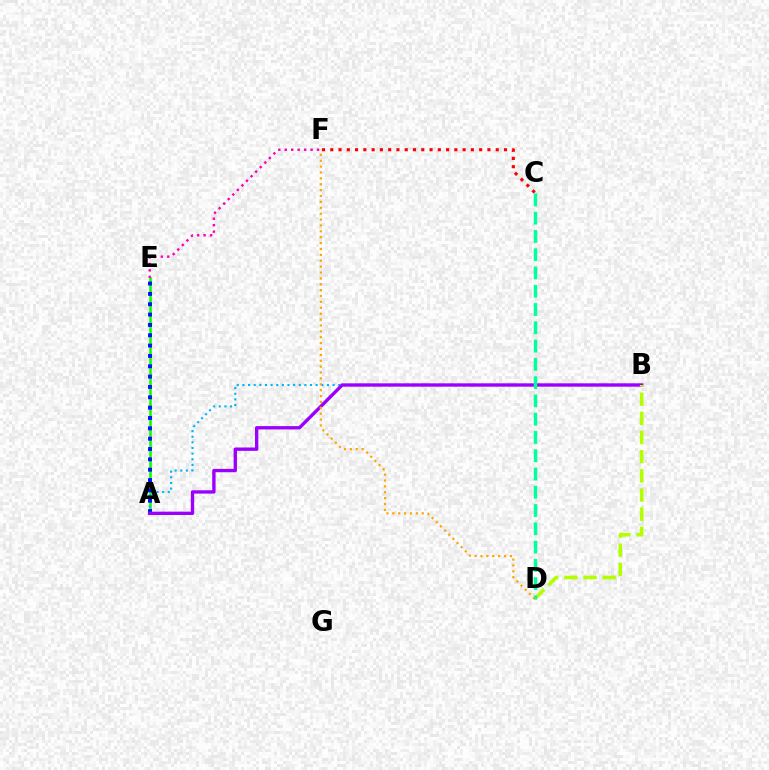{('A', 'E'): [{'color': '#08ff00', 'line_style': 'solid', 'thickness': 1.86}, {'color': '#0010ff', 'line_style': 'dotted', 'thickness': 2.81}], ('A', 'B'): [{'color': '#00b5ff', 'line_style': 'dotted', 'thickness': 1.53}, {'color': '#9b00ff', 'line_style': 'solid', 'thickness': 2.41}], ('C', 'F'): [{'color': '#ff0000', 'line_style': 'dotted', 'thickness': 2.25}], ('B', 'D'): [{'color': '#b3ff00', 'line_style': 'dashed', 'thickness': 2.6}], ('E', 'F'): [{'color': '#ff00bd', 'line_style': 'dotted', 'thickness': 1.75}], ('C', 'D'): [{'color': '#00ff9d', 'line_style': 'dashed', 'thickness': 2.48}], ('D', 'F'): [{'color': '#ffa500', 'line_style': 'dotted', 'thickness': 1.6}]}